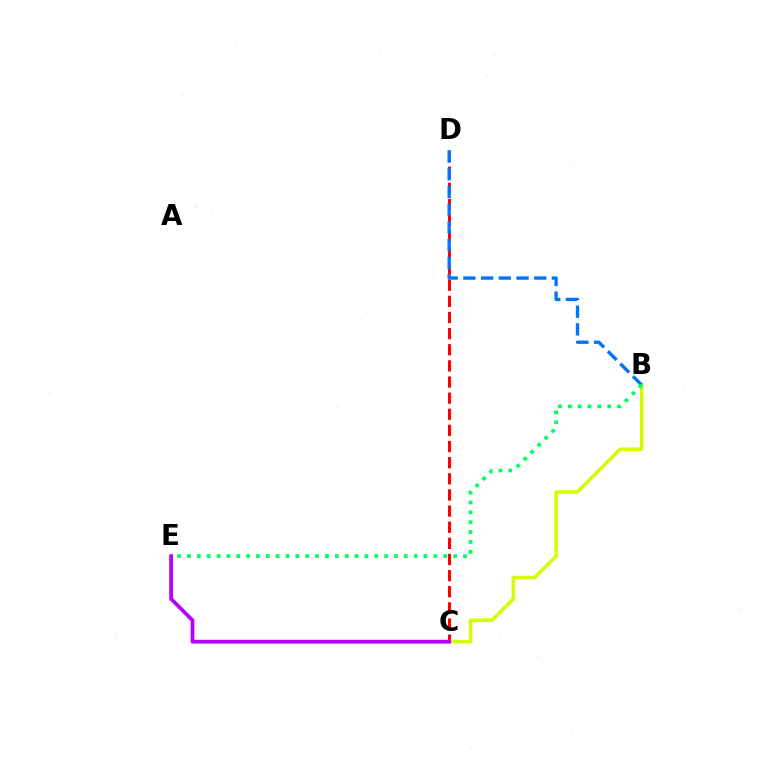{('C', 'D'): [{'color': '#ff0000', 'line_style': 'dashed', 'thickness': 2.19}], ('B', 'C'): [{'color': '#d1ff00', 'line_style': 'solid', 'thickness': 2.51}], ('B', 'D'): [{'color': '#0074ff', 'line_style': 'dashed', 'thickness': 2.41}], ('B', 'E'): [{'color': '#00ff5c', 'line_style': 'dotted', 'thickness': 2.68}], ('C', 'E'): [{'color': '#b900ff', 'line_style': 'solid', 'thickness': 2.71}]}